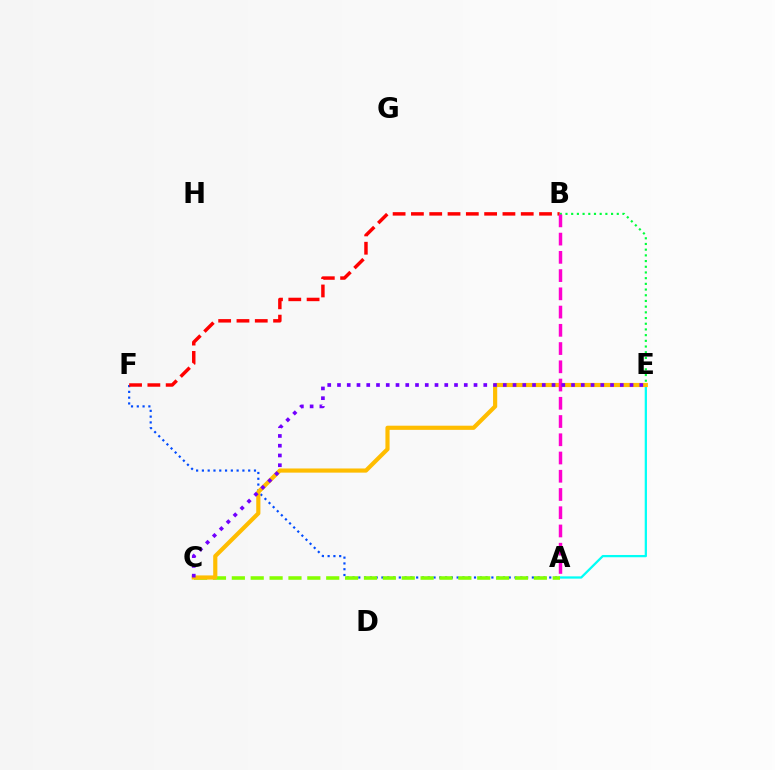{('A', 'F'): [{'color': '#004bff', 'line_style': 'dotted', 'thickness': 1.57}], ('A', 'E'): [{'color': '#00fff6', 'line_style': 'solid', 'thickness': 1.63}], ('B', 'F'): [{'color': '#ff0000', 'line_style': 'dashed', 'thickness': 2.49}], ('B', 'E'): [{'color': '#00ff39', 'line_style': 'dotted', 'thickness': 1.55}], ('A', 'C'): [{'color': '#84ff00', 'line_style': 'dashed', 'thickness': 2.56}], ('C', 'E'): [{'color': '#ffbd00', 'line_style': 'solid', 'thickness': 2.99}, {'color': '#7200ff', 'line_style': 'dotted', 'thickness': 2.65}], ('A', 'B'): [{'color': '#ff00cf', 'line_style': 'dashed', 'thickness': 2.48}]}